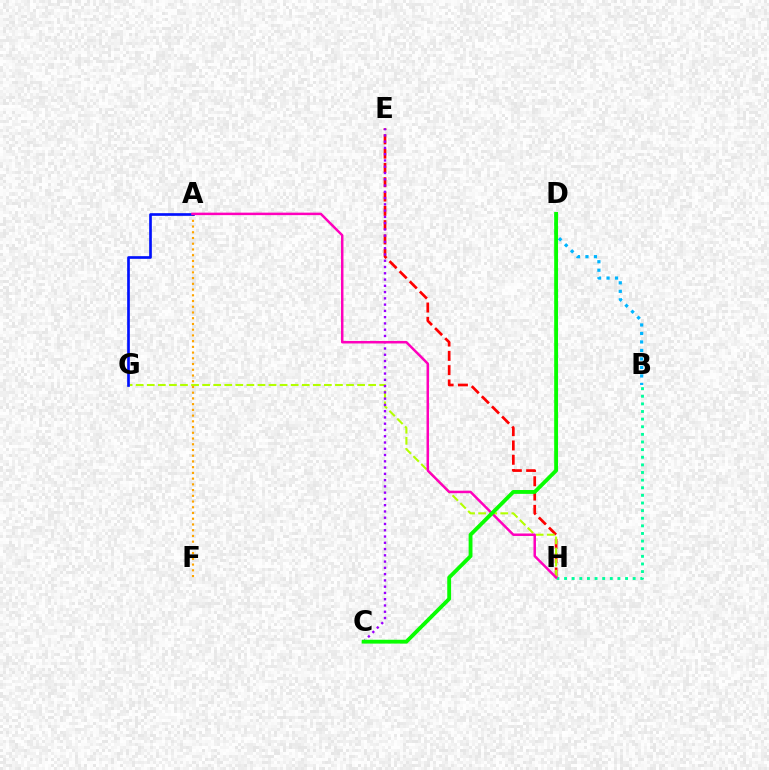{('E', 'H'): [{'color': '#ff0000', 'line_style': 'dashed', 'thickness': 1.94}], ('G', 'H'): [{'color': '#b3ff00', 'line_style': 'dashed', 'thickness': 1.5}], ('C', 'E'): [{'color': '#9b00ff', 'line_style': 'dotted', 'thickness': 1.7}], ('A', 'F'): [{'color': '#ffa500', 'line_style': 'dotted', 'thickness': 1.56}], ('B', 'D'): [{'color': '#00b5ff', 'line_style': 'dotted', 'thickness': 2.31}], ('A', 'G'): [{'color': '#0010ff', 'line_style': 'solid', 'thickness': 1.93}], ('B', 'H'): [{'color': '#00ff9d', 'line_style': 'dotted', 'thickness': 2.07}], ('A', 'H'): [{'color': '#ff00bd', 'line_style': 'solid', 'thickness': 1.79}], ('C', 'D'): [{'color': '#08ff00', 'line_style': 'solid', 'thickness': 2.77}]}